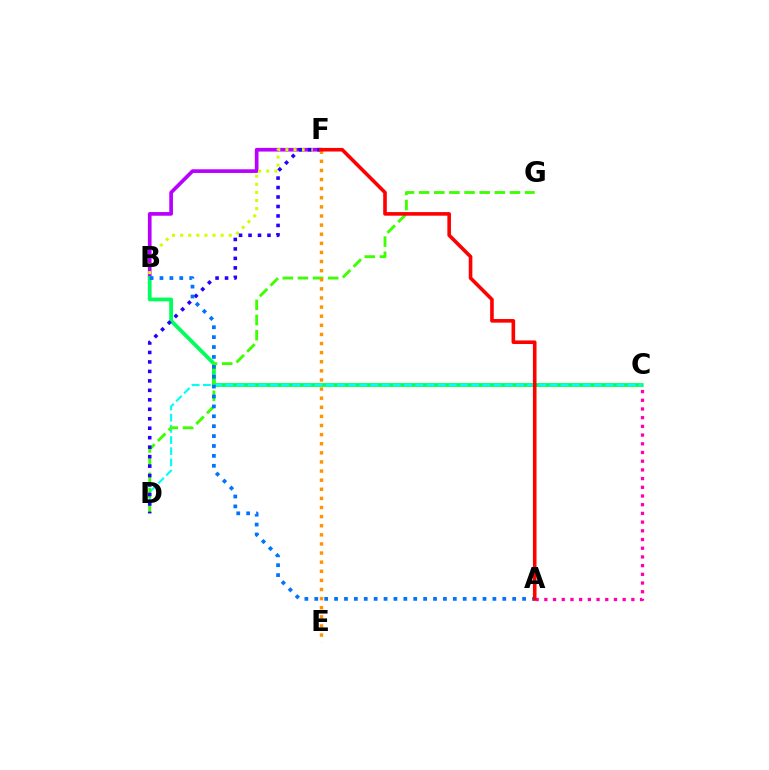{('A', 'C'): [{'color': '#ff00ac', 'line_style': 'dotted', 'thickness': 2.36}], ('B', 'F'): [{'color': '#b900ff', 'line_style': 'solid', 'thickness': 2.65}, {'color': '#d1ff00', 'line_style': 'dotted', 'thickness': 2.2}], ('B', 'C'): [{'color': '#00ff5c', 'line_style': 'solid', 'thickness': 2.73}], ('C', 'D'): [{'color': '#00fff6', 'line_style': 'dashed', 'thickness': 1.52}], ('D', 'G'): [{'color': '#3dff00', 'line_style': 'dashed', 'thickness': 2.06}], ('D', 'F'): [{'color': '#2500ff', 'line_style': 'dotted', 'thickness': 2.57}], ('A', 'B'): [{'color': '#0074ff', 'line_style': 'dotted', 'thickness': 2.69}], ('E', 'F'): [{'color': '#ff9400', 'line_style': 'dotted', 'thickness': 2.48}], ('A', 'F'): [{'color': '#ff0000', 'line_style': 'solid', 'thickness': 2.6}]}